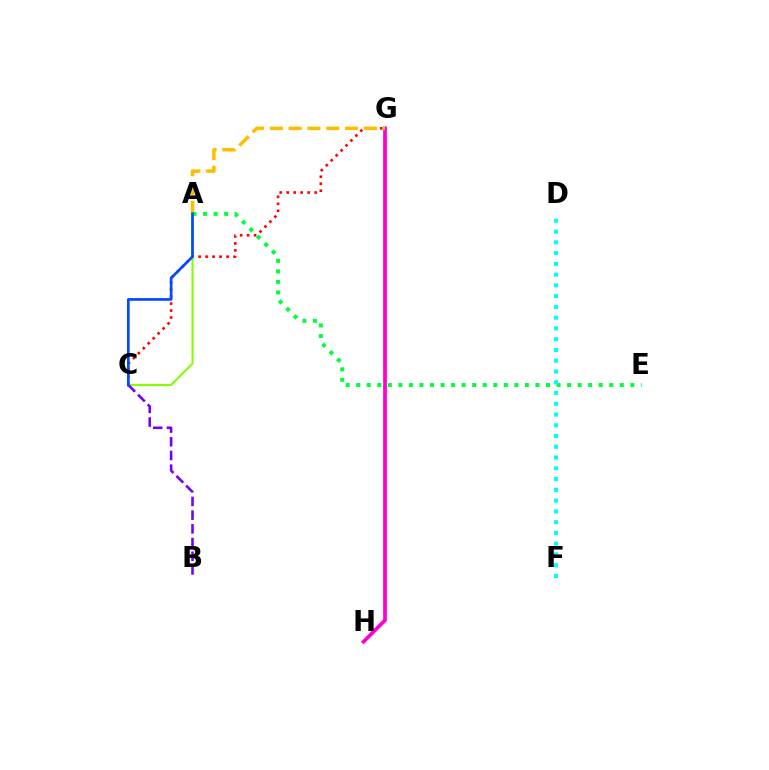{('G', 'H'): [{'color': '#ff00cf', 'line_style': 'solid', 'thickness': 2.69}], ('C', 'G'): [{'color': '#ff0000', 'line_style': 'dotted', 'thickness': 1.9}], ('A', 'G'): [{'color': '#ffbd00', 'line_style': 'dashed', 'thickness': 2.55}], ('A', 'C'): [{'color': '#84ff00', 'line_style': 'solid', 'thickness': 1.51}, {'color': '#004bff', 'line_style': 'solid', 'thickness': 1.94}], ('B', 'C'): [{'color': '#7200ff', 'line_style': 'dashed', 'thickness': 1.86}], ('A', 'E'): [{'color': '#00ff39', 'line_style': 'dotted', 'thickness': 2.86}], ('D', 'F'): [{'color': '#00fff6', 'line_style': 'dotted', 'thickness': 2.92}]}